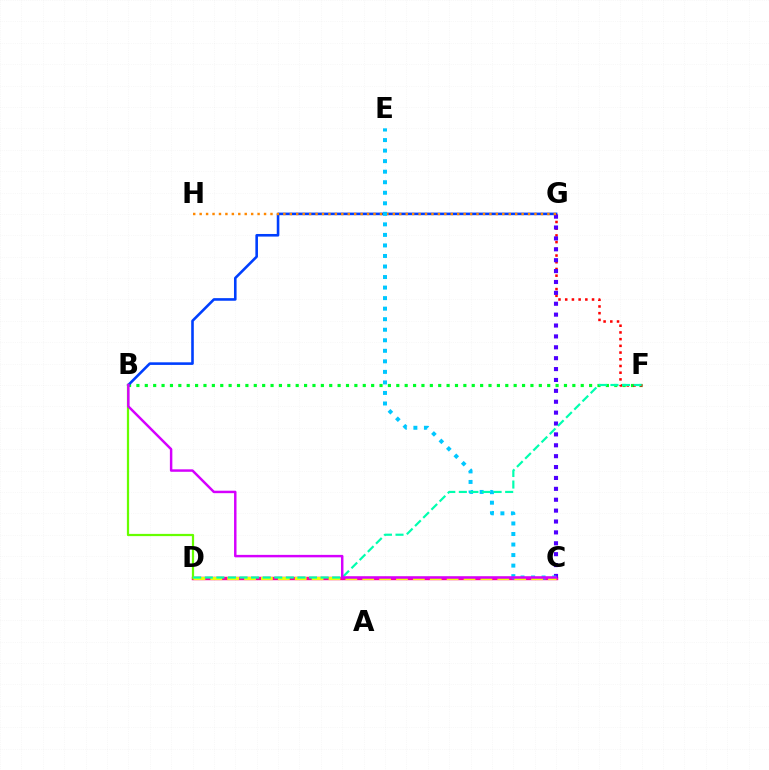{('B', 'F'): [{'color': '#00ff27', 'line_style': 'dotted', 'thickness': 2.28}], ('B', 'G'): [{'color': '#003fff', 'line_style': 'solid', 'thickness': 1.87}], ('F', 'G'): [{'color': '#ff0000', 'line_style': 'dotted', 'thickness': 1.82}], ('C', 'D'): [{'color': '#ff00a0', 'line_style': 'solid', 'thickness': 2.48}, {'color': '#eeff00', 'line_style': 'dashed', 'thickness': 2.29}], ('C', 'G'): [{'color': '#4f00ff', 'line_style': 'dotted', 'thickness': 2.96}], ('G', 'H'): [{'color': '#ff8800', 'line_style': 'dotted', 'thickness': 1.75}], ('B', 'D'): [{'color': '#66ff00', 'line_style': 'solid', 'thickness': 1.61}], ('C', 'E'): [{'color': '#00c7ff', 'line_style': 'dotted', 'thickness': 2.86}], ('D', 'F'): [{'color': '#00ffaf', 'line_style': 'dashed', 'thickness': 1.57}], ('B', 'C'): [{'color': '#d600ff', 'line_style': 'solid', 'thickness': 1.77}]}